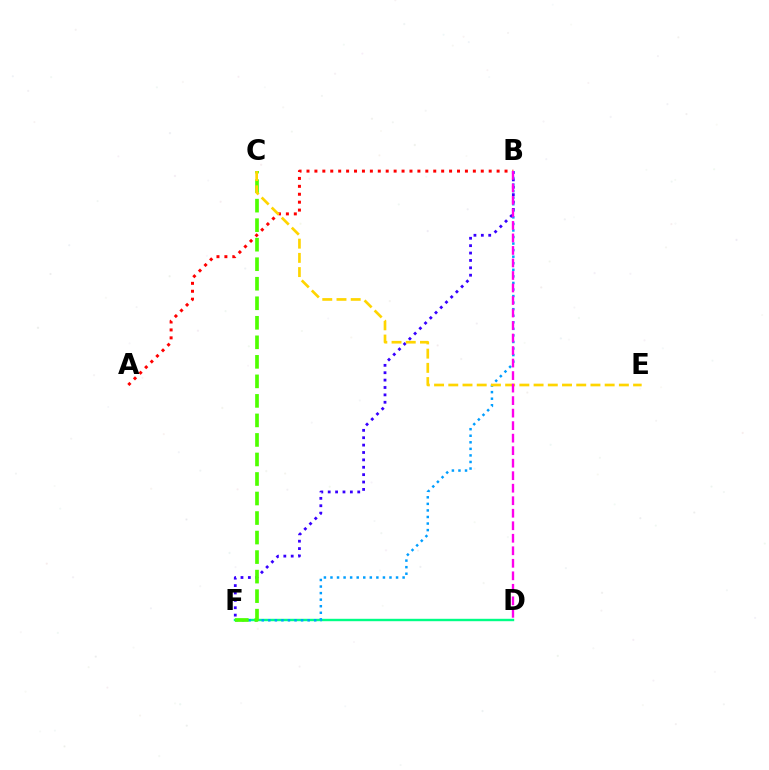{('A', 'B'): [{'color': '#ff0000', 'line_style': 'dotted', 'thickness': 2.15}], ('D', 'F'): [{'color': '#00ff86', 'line_style': 'solid', 'thickness': 1.73}], ('B', 'F'): [{'color': '#3700ff', 'line_style': 'dotted', 'thickness': 2.01}, {'color': '#009eff', 'line_style': 'dotted', 'thickness': 1.78}], ('C', 'F'): [{'color': '#4fff00', 'line_style': 'dashed', 'thickness': 2.65}], ('C', 'E'): [{'color': '#ffd500', 'line_style': 'dashed', 'thickness': 1.93}], ('B', 'D'): [{'color': '#ff00ed', 'line_style': 'dashed', 'thickness': 1.7}]}